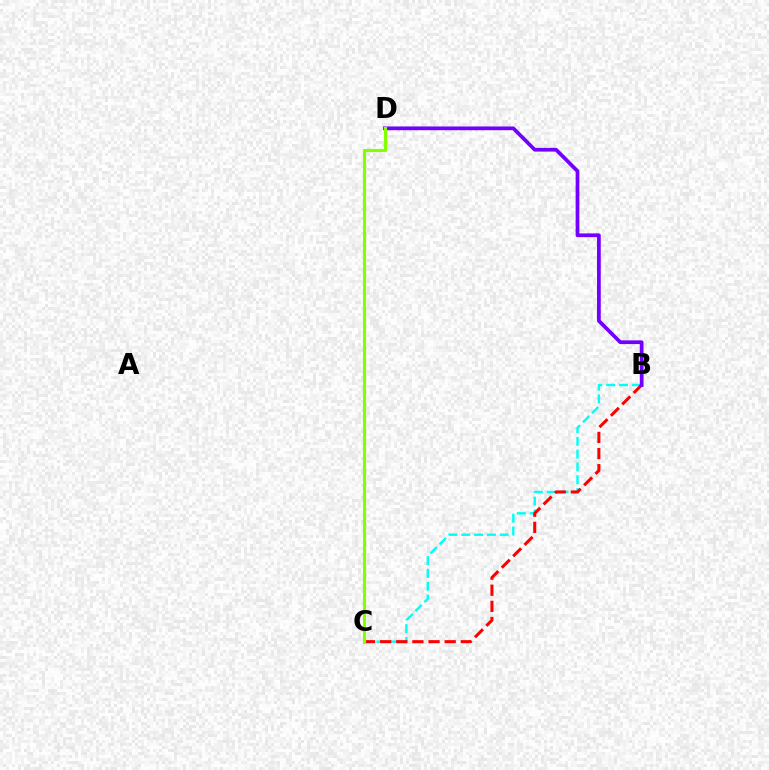{('B', 'C'): [{'color': '#00fff6', 'line_style': 'dashed', 'thickness': 1.74}, {'color': '#ff0000', 'line_style': 'dashed', 'thickness': 2.19}], ('B', 'D'): [{'color': '#7200ff', 'line_style': 'solid', 'thickness': 2.7}], ('C', 'D'): [{'color': '#84ff00', 'line_style': 'solid', 'thickness': 2.26}]}